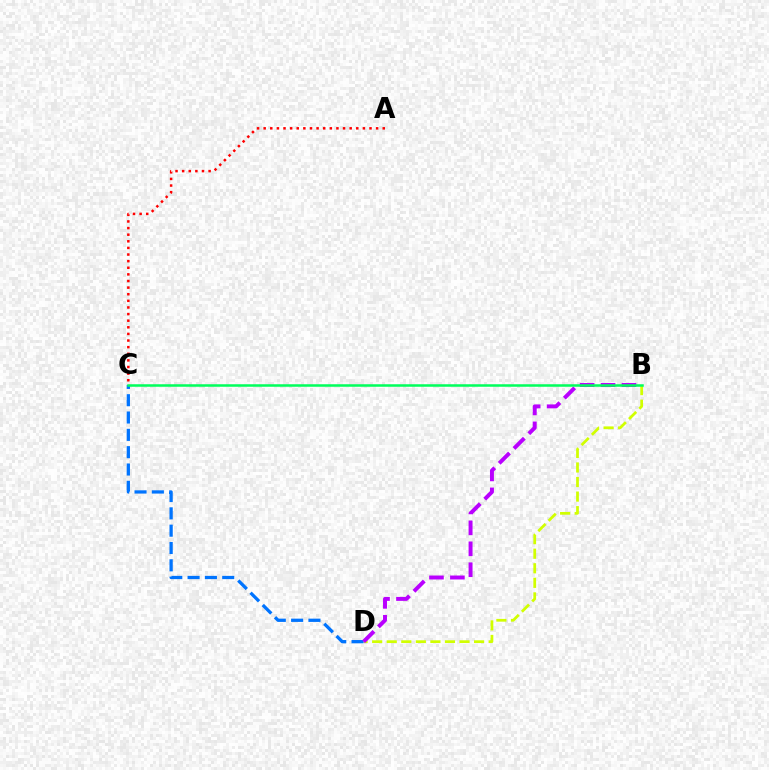{('B', 'D'): [{'color': '#d1ff00', 'line_style': 'dashed', 'thickness': 1.98}, {'color': '#b900ff', 'line_style': 'dashed', 'thickness': 2.84}], ('C', 'D'): [{'color': '#0074ff', 'line_style': 'dashed', 'thickness': 2.35}], ('B', 'C'): [{'color': '#00ff5c', 'line_style': 'solid', 'thickness': 1.81}], ('A', 'C'): [{'color': '#ff0000', 'line_style': 'dotted', 'thickness': 1.8}]}